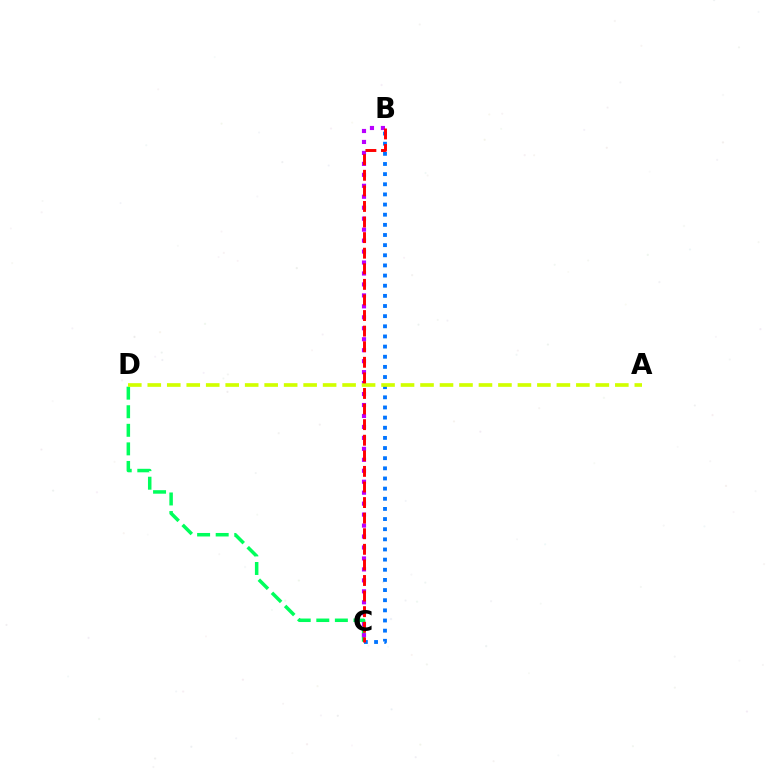{('C', 'D'): [{'color': '#00ff5c', 'line_style': 'dashed', 'thickness': 2.52}], ('B', 'C'): [{'color': '#0074ff', 'line_style': 'dotted', 'thickness': 2.76}, {'color': '#b900ff', 'line_style': 'dotted', 'thickness': 2.98}, {'color': '#ff0000', 'line_style': 'dashed', 'thickness': 2.12}], ('A', 'D'): [{'color': '#d1ff00', 'line_style': 'dashed', 'thickness': 2.65}]}